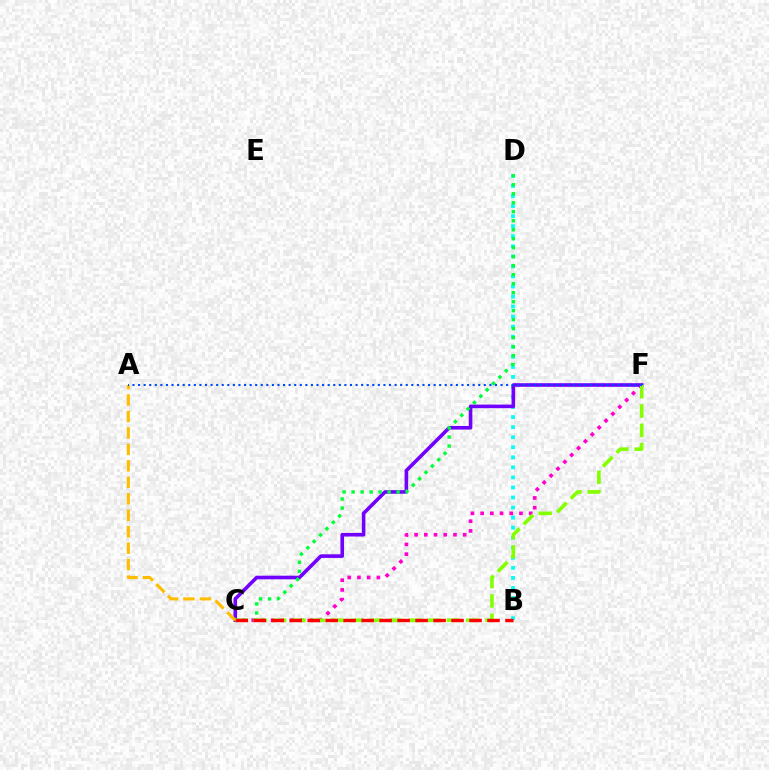{('B', 'D'): [{'color': '#00fff6', 'line_style': 'dotted', 'thickness': 2.73}], ('C', 'F'): [{'color': '#ff00cf', 'line_style': 'dotted', 'thickness': 2.64}, {'color': '#7200ff', 'line_style': 'solid', 'thickness': 2.59}, {'color': '#84ff00', 'line_style': 'dashed', 'thickness': 2.62}], ('C', 'D'): [{'color': '#00ff39', 'line_style': 'dotted', 'thickness': 2.44}], ('B', 'C'): [{'color': '#ff0000', 'line_style': 'dashed', 'thickness': 2.44}], ('A', 'C'): [{'color': '#ffbd00', 'line_style': 'dashed', 'thickness': 2.24}], ('A', 'F'): [{'color': '#004bff', 'line_style': 'dotted', 'thickness': 1.52}]}